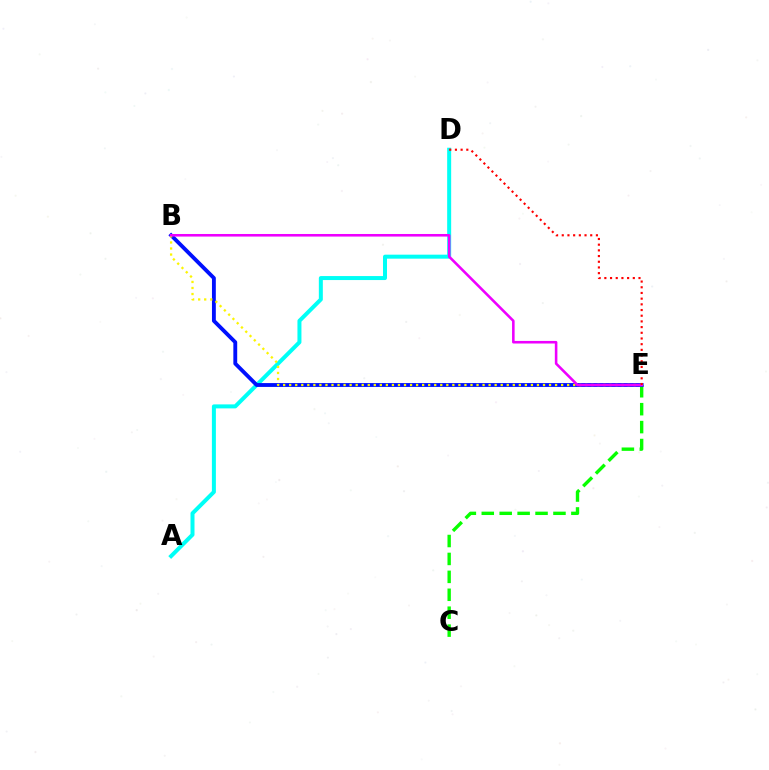{('C', 'E'): [{'color': '#08ff00', 'line_style': 'dashed', 'thickness': 2.43}], ('A', 'D'): [{'color': '#00fff6', 'line_style': 'solid', 'thickness': 2.88}], ('B', 'E'): [{'color': '#0010ff', 'line_style': 'solid', 'thickness': 2.77}, {'color': '#fcf500', 'line_style': 'dotted', 'thickness': 1.64}, {'color': '#ee00ff', 'line_style': 'solid', 'thickness': 1.86}], ('D', 'E'): [{'color': '#ff0000', 'line_style': 'dotted', 'thickness': 1.55}]}